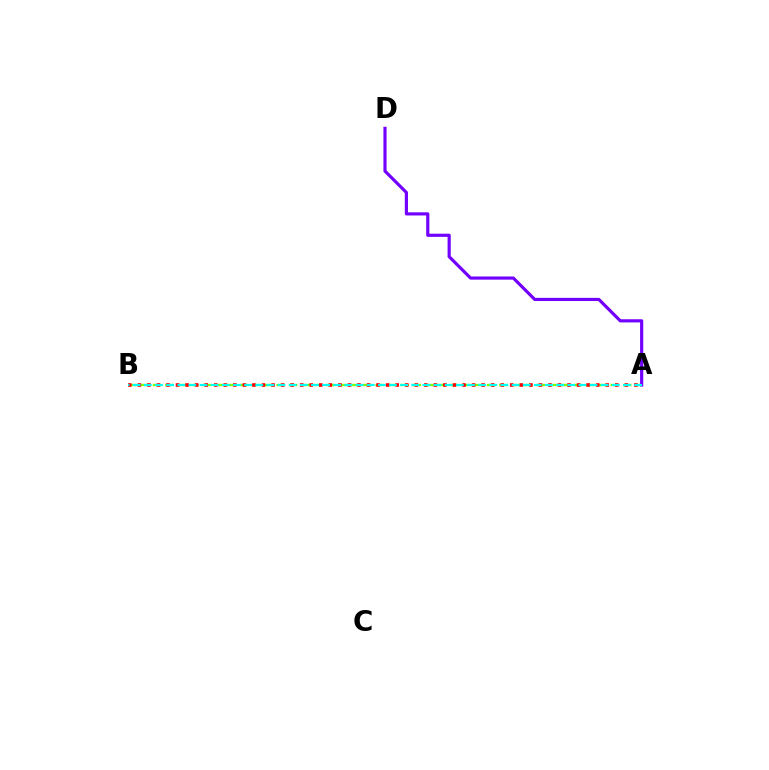{('A', 'B'): [{'color': '#84ff00', 'line_style': 'dashed', 'thickness': 1.68}, {'color': '#ff0000', 'line_style': 'dotted', 'thickness': 2.59}, {'color': '#00fff6', 'line_style': 'dashed', 'thickness': 1.51}], ('A', 'D'): [{'color': '#7200ff', 'line_style': 'solid', 'thickness': 2.28}]}